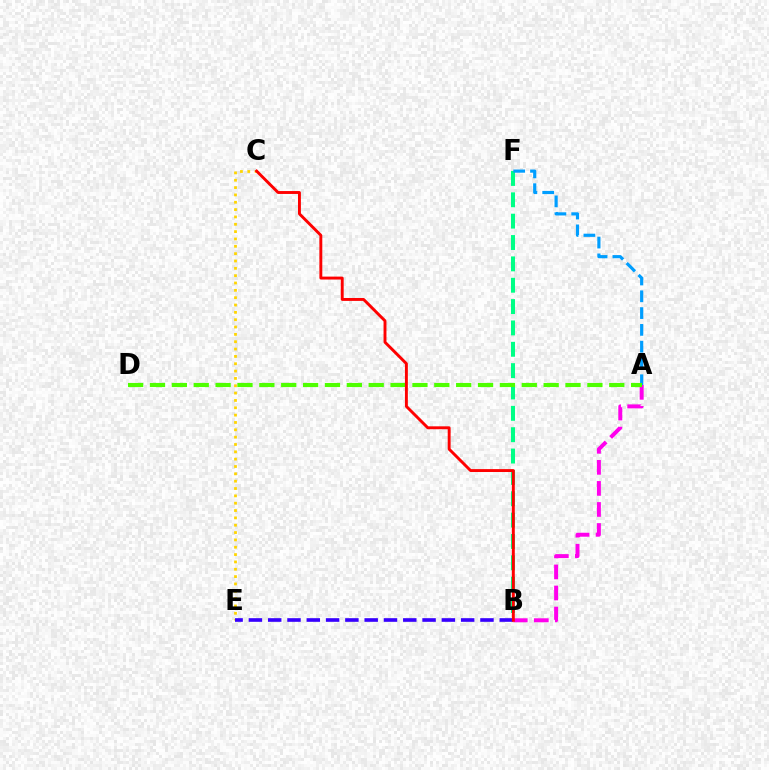{('B', 'F'): [{'color': '#00ff86', 'line_style': 'dashed', 'thickness': 2.9}], ('A', 'B'): [{'color': '#ff00ed', 'line_style': 'dashed', 'thickness': 2.86}], ('C', 'E'): [{'color': '#ffd500', 'line_style': 'dotted', 'thickness': 1.99}], ('A', 'F'): [{'color': '#009eff', 'line_style': 'dashed', 'thickness': 2.28}], ('A', 'D'): [{'color': '#4fff00', 'line_style': 'dashed', 'thickness': 2.97}], ('B', 'E'): [{'color': '#3700ff', 'line_style': 'dashed', 'thickness': 2.62}], ('B', 'C'): [{'color': '#ff0000', 'line_style': 'solid', 'thickness': 2.09}]}